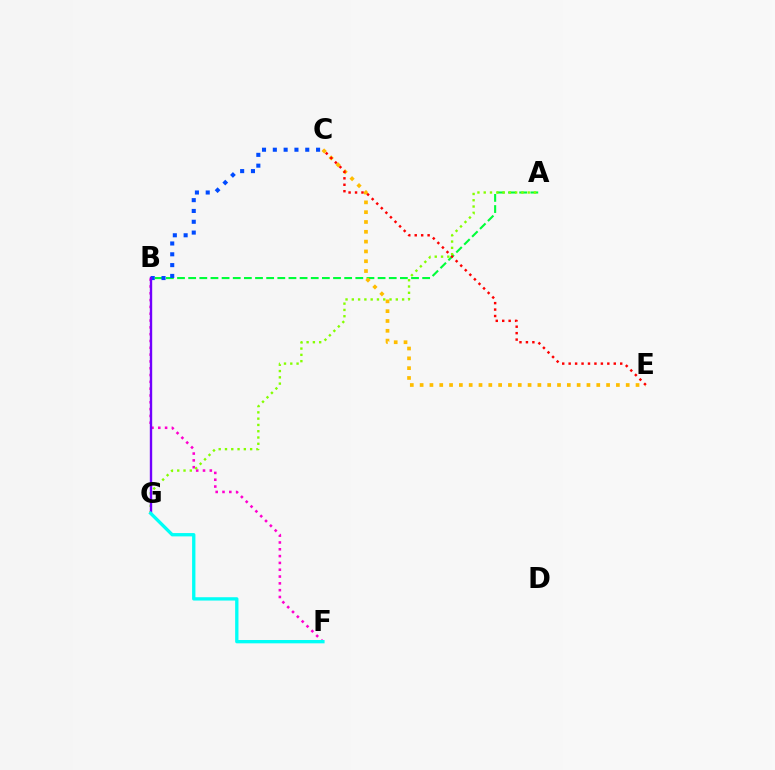{('A', 'B'): [{'color': '#00ff39', 'line_style': 'dashed', 'thickness': 1.51}], ('B', 'F'): [{'color': '#ff00cf', 'line_style': 'dotted', 'thickness': 1.85}], ('A', 'G'): [{'color': '#84ff00', 'line_style': 'dotted', 'thickness': 1.71}], ('B', 'C'): [{'color': '#004bff', 'line_style': 'dotted', 'thickness': 2.94}], ('C', 'E'): [{'color': '#ffbd00', 'line_style': 'dotted', 'thickness': 2.67}, {'color': '#ff0000', 'line_style': 'dotted', 'thickness': 1.75}], ('B', 'G'): [{'color': '#7200ff', 'line_style': 'solid', 'thickness': 1.71}], ('F', 'G'): [{'color': '#00fff6', 'line_style': 'solid', 'thickness': 2.39}]}